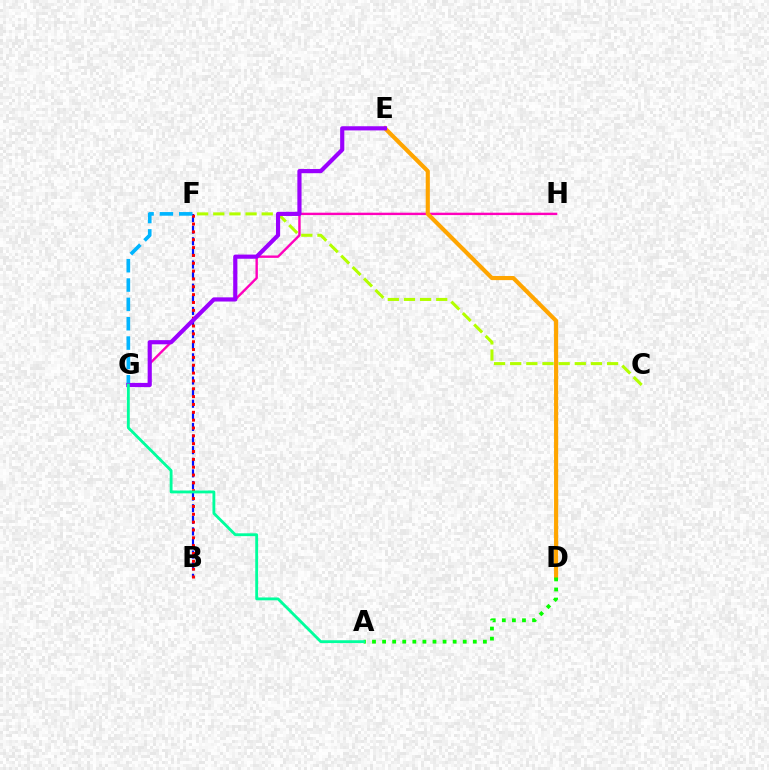{('B', 'F'): [{'color': '#0010ff', 'line_style': 'dashed', 'thickness': 1.58}, {'color': '#ff0000', 'line_style': 'dotted', 'thickness': 2.13}], ('G', 'H'): [{'color': '#ff00bd', 'line_style': 'solid', 'thickness': 1.72}], ('C', 'F'): [{'color': '#b3ff00', 'line_style': 'dashed', 'thickness': 2.19}], ('F', 'G'): [{'color': '#00b5ff', 'line_style': 'dashed', 'thickness': 2.63}], ('D', 'E'): [{'color': '#ffa500', 'line_style': 'solid', 'thickness': 2.97}], ('E', 'G'): [{'color': '#9b00ff', 'line_style': 'solid', 'thickness': 3.0}], ('A', 'D'): [{'color': '#08ff00', 'line_style': 'dotted', 'thickness': 2.74}], ('A', 'G'): [{'color': '#00ff9d', 'line_style': 'solid', 'thickness': 2.04}]}